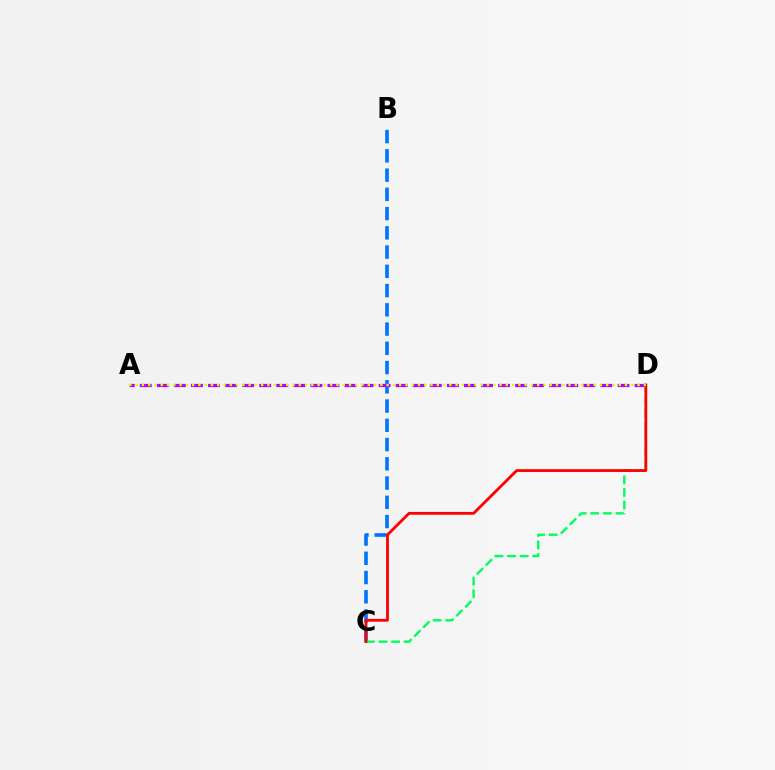{('B', 'C'): [{'color': '#0074ff', 'line_style': 'dashed', 'thickness': 2.61}], ('C', 'D'): [{'color': '#00ff5c', 'line_style': 'dashed', 'thickness': 1.71}, {'color': '#ff0000', 'line_style': 'solid', 'thickness': 2.02}], ('A', 'D'): [{'color': '#b900ff', 'line_style': 'dashed', 'thickness': 2.32}, {'color': '#d1ff00', 'line_style': 'dotted', 'thickness': 1.7}]}